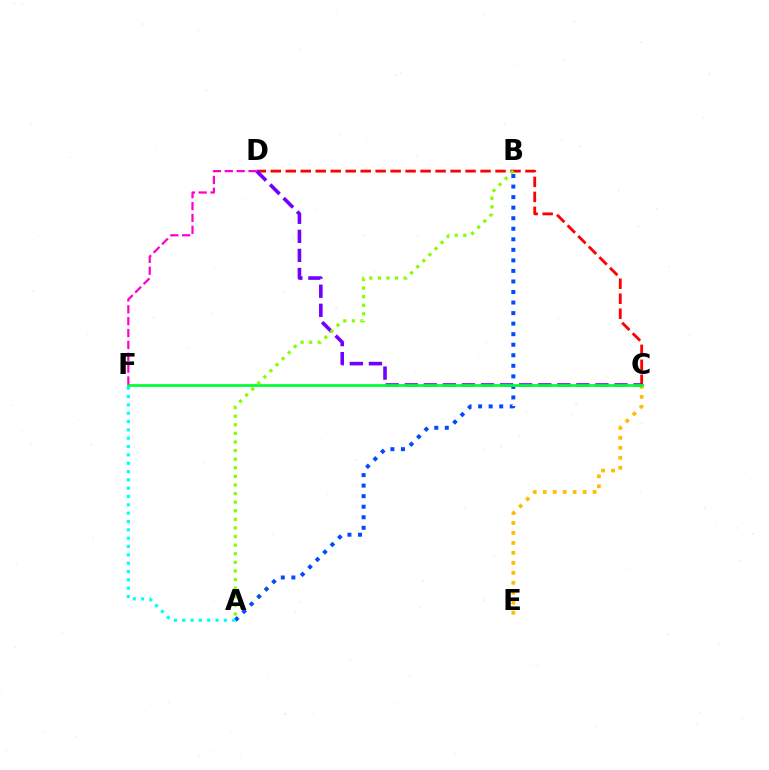{('A', 'B'): [{'color': '#004bff', 'line_style': 'dotted', 'thickness': 2.86}, {'color': '#84ff00', 'line_style': 'dotted', 'thickness': 2.34}], ('C', 'E'): [{'color': '#ffbd00', 'line_style': 'dotted', 'thickness': 2.71}], ('C', 'D'): [{'color': '#ff0000', 'line_style': 'dashed', 'thickness': 2.04}, {'color': '#7200ff', 'line_style': 'dashed', 'thickness': 2.59}], ('A', 'F'): [{'color': '#00fff6', 'line_style': 'dotted', 'thickness': 2.26}], ('C', 'F'): [{'color': '#00ff39', 'line_style': 'solid', 'thickness': 1.99}], ('D', 'F'): [{'color': '#ff00cf', 'line_style': 'dashed', 'thickness': 1.61}]}